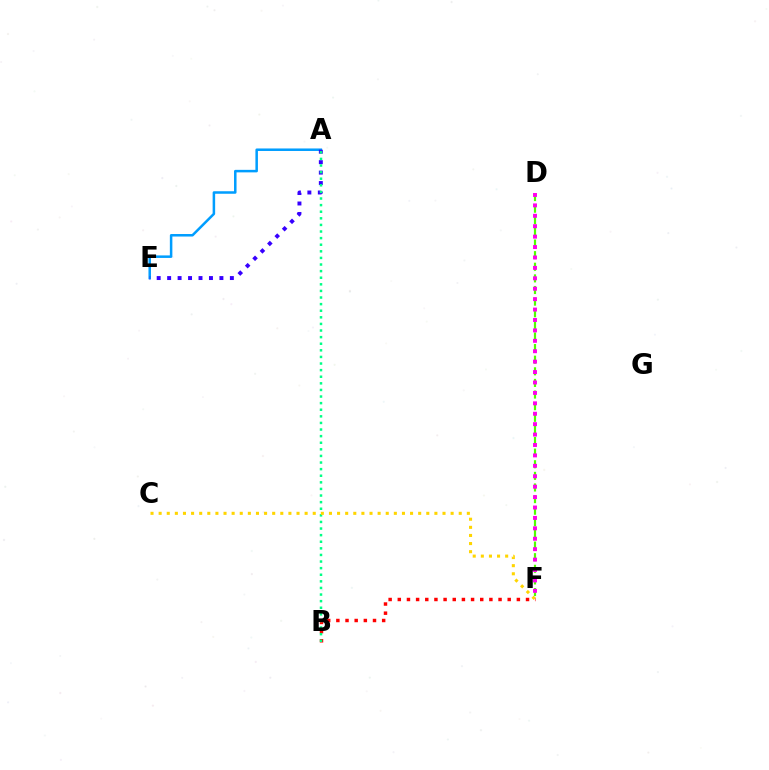{('A', 'E'): [{'color': '#009eff', 'line_style': 'solid', 'thickness': 1.81}, {'color': '#3700ff', 'line_style': 'dotted', 'thickness': 2.84}], ('D', 'F'): [{'color': '#4fff00', 'line_style': 'dashed', 'thickness': 1.58}, {'color': '#ff00ed', 'line_style': 'dotted', 'thickness': 2.83}], ('B', 'F'): [{'color': '#ff0000', 'line_style': 'dotted', 'thickness': 2.49}], ('A', 'B'): [{'color': '#00ff86', 'line_style': 'dotted', 'thickness': 1.79}], ('C', 'F'): [{'color': '#ffd500', 'line_style': 'dotted', 'thickness': 2.2}]}